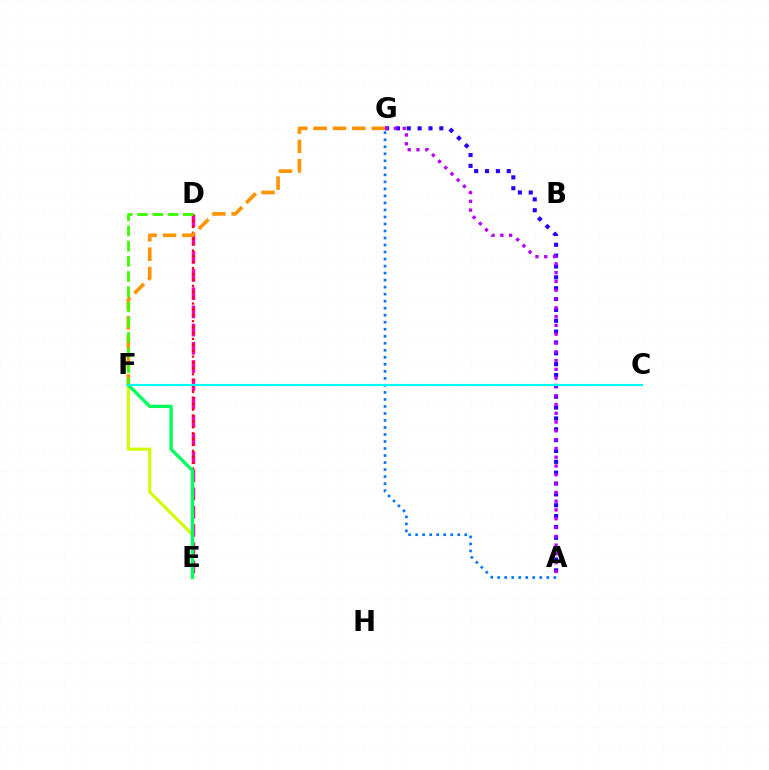{('A', 'G'): [{'color': '#2500ff', 'line_style': 'dotted', 'thickness': 2.95}, {'color': '#b900ff', 'line_style': 'dotted', 'thickness': 2.39}, {'color': '#0074ff', 'line_style': 'dotted', 'thickness': 1.91}], ('D', 'E'): [{'color': '#ff00ac', 'line_style': 'dashed', 'thickness': 2.47}, {'color': '#ff0000', 'line_style': 'dotted', 'thickness': 1.6}], ('F', 'G'): [{'color': '#ff9400', 'line_style': 'dashed', 'thickness': 2.63}], ('E', 'F'): [{'color': '#d1ff00', 'line_style': 'solid', 'thickness': 2.23}, {'color': '#00ff5c', 'line_style': 'solid', 'thickness': 2.41}], ('D', 'F'): [{'color': '#3dff00', 'line_style': 'dashed', 'thickness': 2.07}], ('C', 'F'): [{'color': '#00fff6', 'line_style': 'solid', 'thickness': 1.55}]}